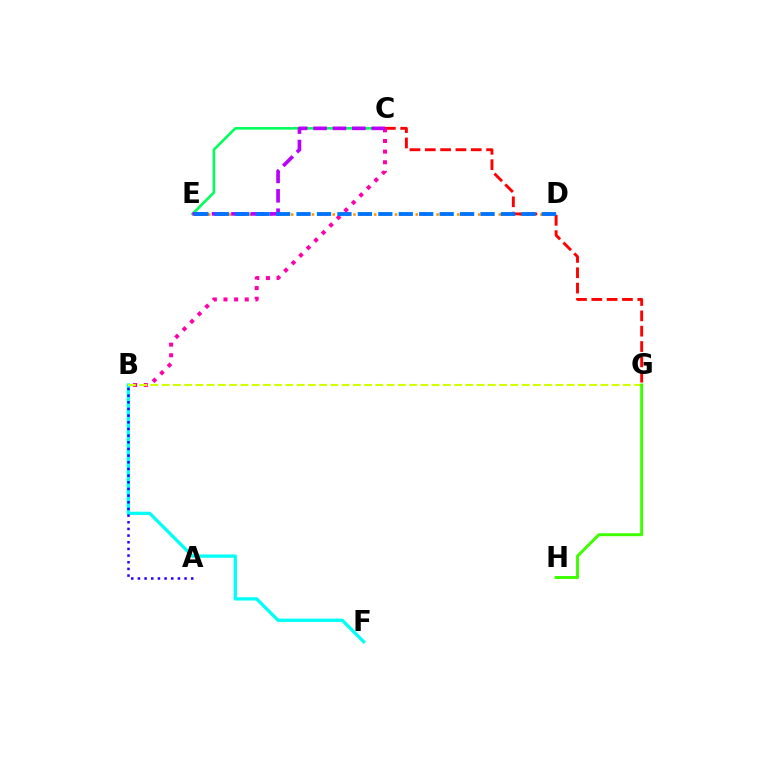{('C', 'E'): [{'color': '#00ff5c', 'line_style': 'solid', 'thickness': 1.89}, {'color': '#b900ff', 'line_style': 'dashed', 'thickness': 2.63}], ('D', 'E'): [{'color': '#ff9400', 'line_style': 'dotted', 'thickness': 1.88}, {'color': '#0074ff', 'line_style': 'dashed', 'thickness': 2.78}], ('B', 'F'): [{'color': '#00fff6', 'line_style': 'solid', 'thickness': 2.37}], ('C', 'G'): [{'color': '#ff0000', 'line_style': 'dashed', 'thickness': 2.08}], ('A', 'B'): [{'color': '#2500ff', 'line_style': 'dotted', 'thickness': 1.81}], ('B', 'C'): [{'color': '#ff00ac', 'line_style': 'dotted', 'thickness': 2.89}], ('B', 'G'): [{'color': '#d1ff00', 'line_style': 'dashed', 'thickness': 1.53}], ('G', 'H'): [{'color': '#3dff00', 'line_style': 'solid', 'thickness': 2.13}]}